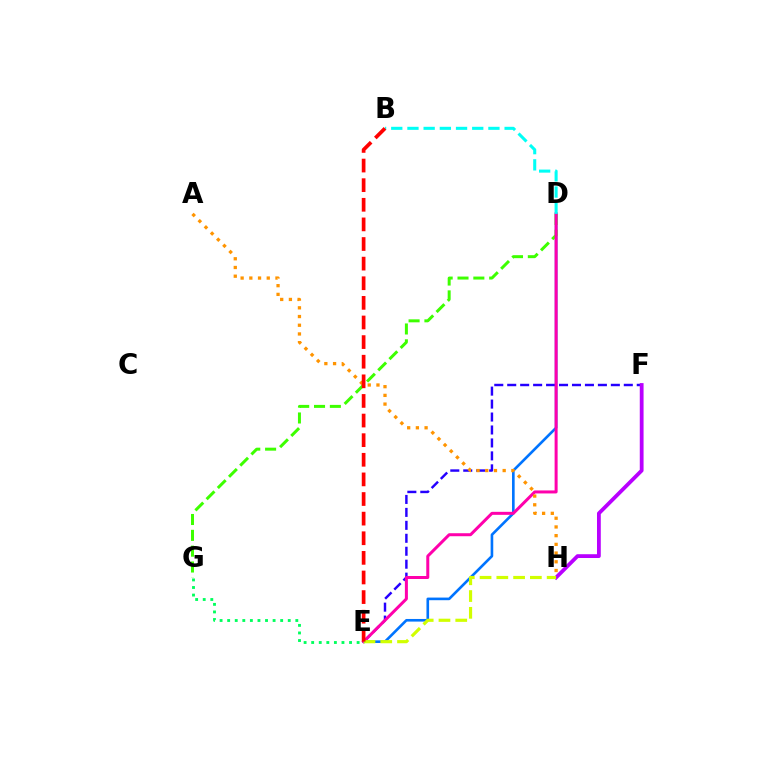{('D', 'E'): [{'color': '#0074ff', 'line_style': 'solid', 'thickness': 1.89}, {'color': '#ff00ac', 'line_style': 'solid', 'thickness': 2.16}], ('D', 'G'): [{'color': '#3dff00', 'line_style': 'dashed', 'thickness': 2.15}], ('E', 'F'): [{'color': '#2500ff', 'line_style': 'dashed', 'thickness': 1.76}], ('F', 'H'): [{'color': '#b900ff', 'line_style': 'solid', 'thickness': 2.73}], ('A', 'H'): [{'color': '#ff9400', 'line_style': 'dotted', 'thickness': 2.37}], ('E', 'H'): [{'color': '#d1ff00', 'line_style': 'dashed', 'thickness': 2.28}], ('B', 'D'): [{'color': '#00fff6', 'line_style': 'dashed', 'thickness': 2.2}], ('B', 'E'): [{'color': '#ff0000', 'line_style': 'dashed', 'thickness': 2.66}], ('E', 'G'): [{'color': '#00ff5c', 'line_style': 'dotted', 'thickness': 2.06}]}